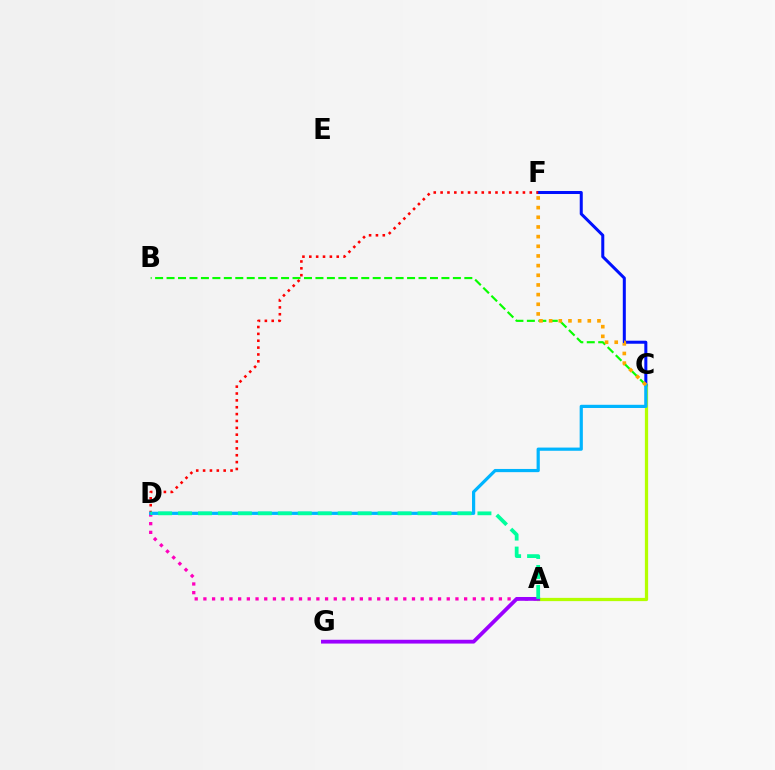{('A', 'D'): [{'color': '#ff00bd', 'line_style': 'dotted', 'thickness': 2.36}, {'color': '#00ff9d', 'line_style': 'dashed', 'thickness': 2.71}], ('A', 'C'): [{'color': '#b3ff00', 'line_style': 'solid', 'thickness': 2.34}], ('A', 'G'): [{'color': '#9b00ff', 'line_style': 'solid', 'thickness': 2.73}], ('C', 'F'): [{'color': '#0010ff', 'line_style': 'solid', 'thickness': 2.17}, {'color': '#ffa500', 'line_style': 'dotted', 'thickness': 2.63}], ('D', 'F'): [{'color': '#ff0000', 'line_style': 'dotted', 'thickness': 1.86}], ('B', 'C'): [{'color': '#08ff00', 'line_style': 'dashed', 'thickness': 1.56}], ('C', 'D'): [{'color': '#00b5ff', 'line_style': 'solid', 'thickness': 2.3}]}